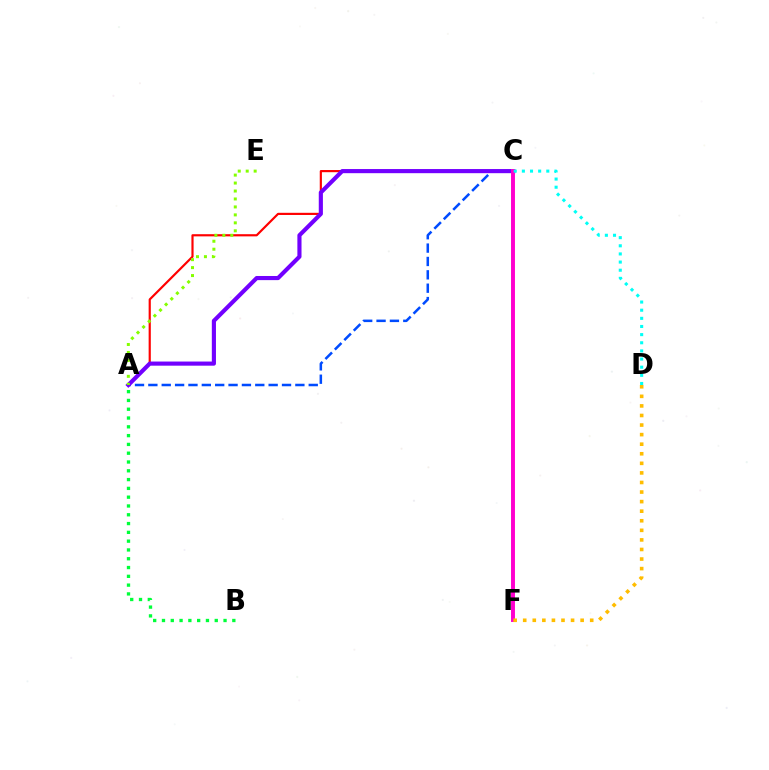{('A', 'C'): [{'color': '#004bff', 'line_style': 'dashed', 'thickness': 1.82}, {'color': '#ff0000', 'line_style': 'solid', 'thickness': 1.56}, {'color': '#7200ff', 'line_style': 'solid', 'thickness': 2.98}], ('C', 'F'): [{'color': '#ff00cf', 'line_style': 'solid', 'thickness': 2.83}], ('A', 'E'): [{'color': '#84ff00', 'line_style': 'dotted', 'thickness': 2.16}], ('D', 'F'): [{'color': '#ffbd00', 'line_style': 'dotted', 'thickness': 2.6}], ('A', 'B'): [{'color': '#00ff39', 'line_style': 'dotted', 'thickness': 2.39}], ('C', 'D'): [{'color': '#00fff6', 'line_style': 'dotted', 'thickness': 2.21}]}